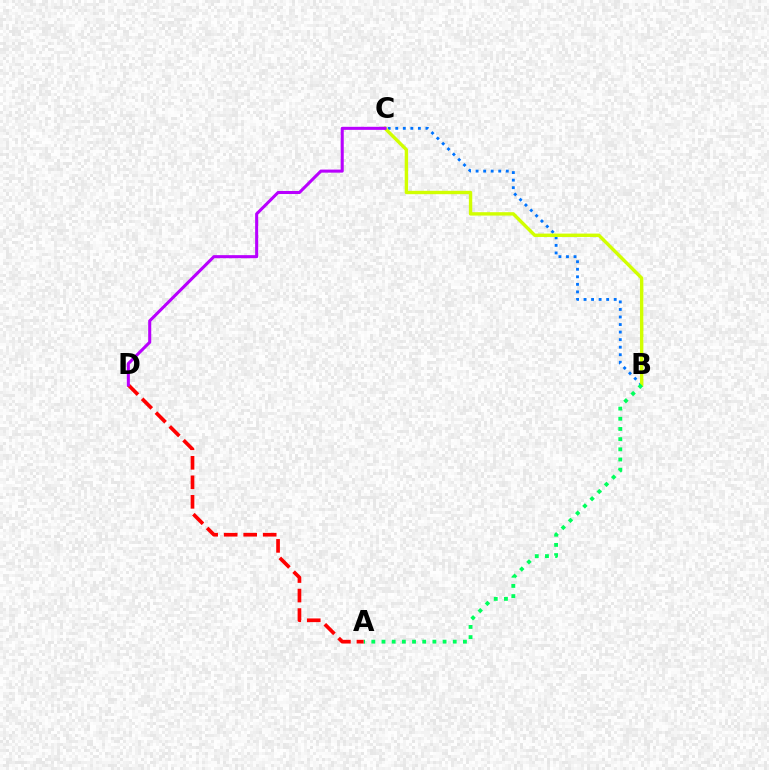{('B', 'C'): [{'color': '#0074ff', 'line_style': 'dotted', 'thickness': 2.05}, {'color': '#d1ff00', 'line_style': 'solid', 'thickness': 2.44}], ('A', 'B'): [{'color': '#00ff5c', 'line_style': 'dotted', 'thickness': 2.77}], ('A', 'D'): [{'color': '#ff0000', 'line_style': 'dashed', 'thickness': 2.65}], ('C', 'D'): [{'color': '#b900ff', 'line_style': 'solid', 'thickness': 2.2}]}